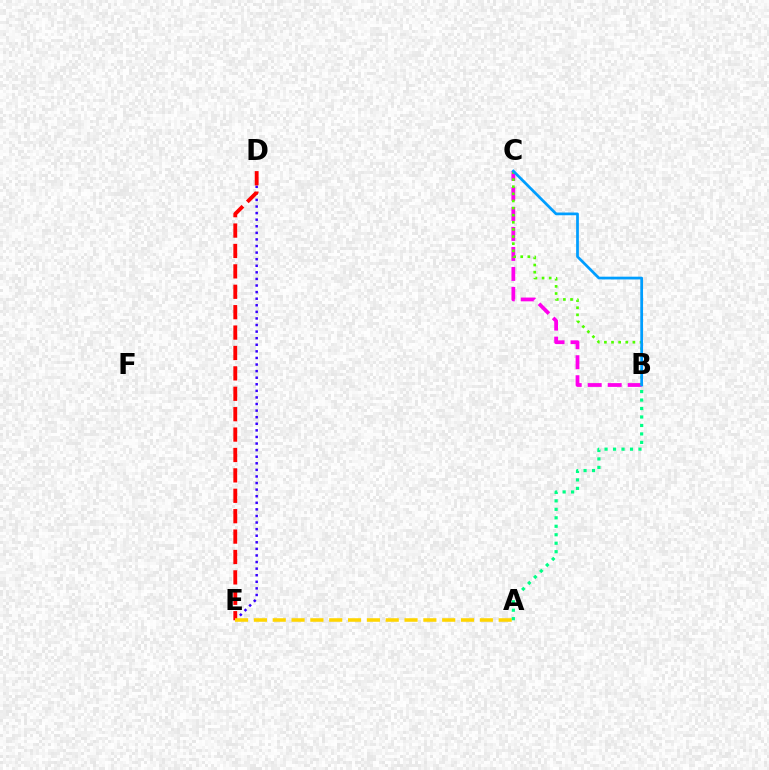{('D', 'E'): [{'color': '#3700ff', 'line_style': 'dotted', 'thickness': 1.79}, {'color': '#ff0000', 'line_style': 'dashed', 'thickness': 2.77}], ('A', 'E'): [{'color': '#ffd500', 'line_style': 'dashed', 'thickness': 2.56}], ('A', 'B'): [{'color': '#00ff86', 'line_style': 'dotted', 'thickness': 2.3}], ('B', 'C'): [{'color': '#ff00ed', 'line_style': 'dashed', 'thickness': 2.72}, {'color': '#4fff00', 'line_style': 'dotted', 'thickness': 1.94}, {'color': '#009eff', 'line_style': 'solid', 'thickness': 1.97}]}